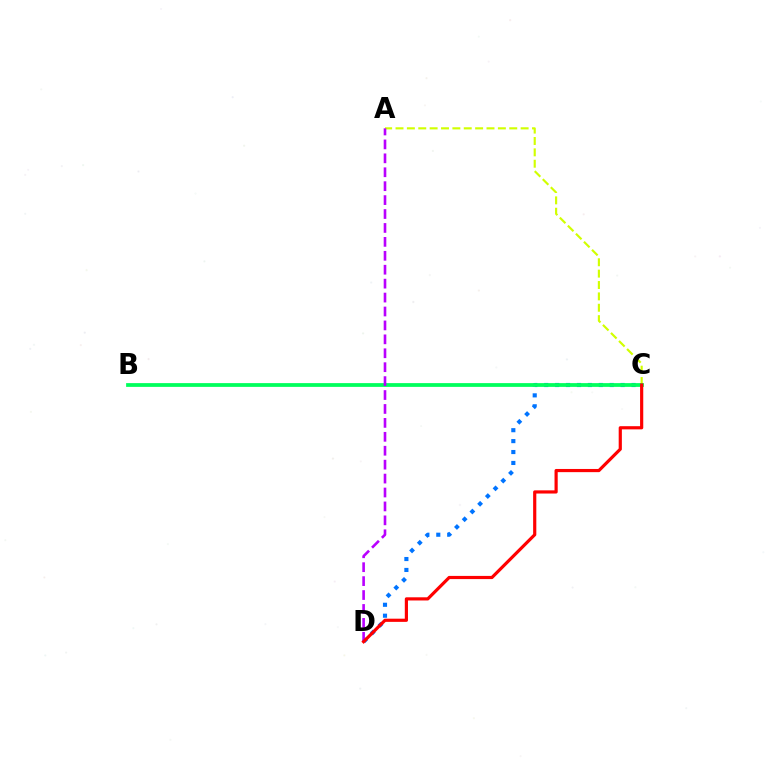{('C', 'D'): [{'color': '#0074ff', 'line_style': 'dotted', 'thickness': 2.97}, {'color': '#ff0000', 'line_style': 'solid', 'thickness': 2.29}], ('A', 'C'): [{'color': '#d1ff00', 'line_style': 'dashed', 'thickness': 1.55}], ('B', 'C'): [{'color': '#00ff5c', 'line_style': 'solid', 'thickness': 2.71}], ('A', 'D'): [{'color': '#b900ff', 'line_style': 'dashed', 'thickness': 1.89}]}